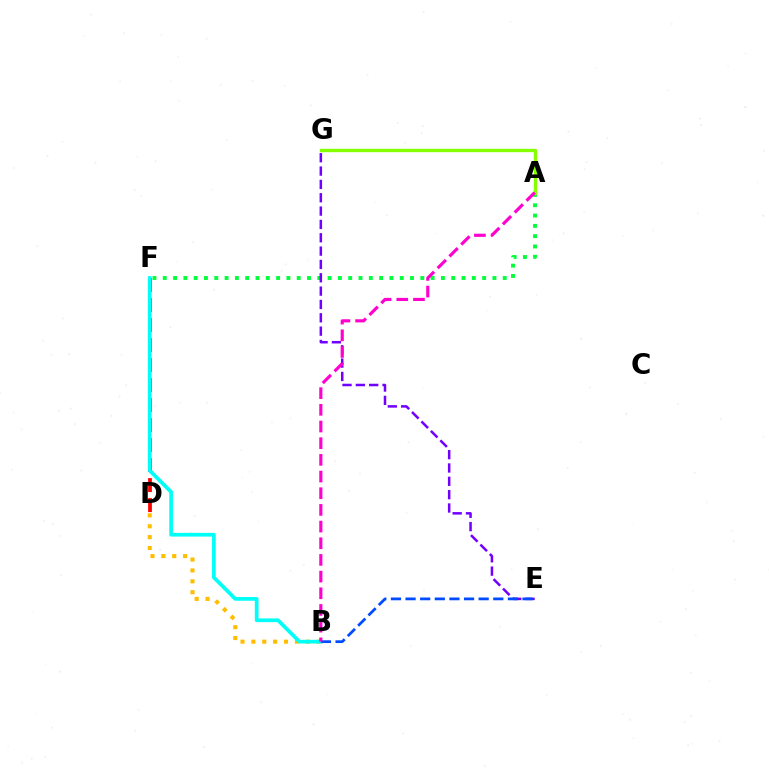{('B', 'D'): [{'color': '#ffbd00', 'line_style': 'dotted', 'thickness': 2.95}], ('A', 'F'): [{'color': '#00ff39', 'line_style': 'dotted', 'thickness': 2.8}], ('D', 'F'): [{'color': '#ff0000', 'line_style': 'dashed', 'thickness': 2.72}], ('B', 'F'): [{'color': '#00fff6', 'line_style': 'solid', 'thickness': 2.68}], ('E', 'G'): [{'color': '#7200ff', 'line_style': 'dashed', 'thickness': 1.81}], ('B', 'E'): [{'color': '#004bff', 'line_style': 'dashed', 'thickness': 1.99}], ('A', 'G'): [{'color': '#84ff00', 'line_style': 'solid', 'thickness': 2.42}], ('A', 'B'): [{'color': '#ff00cf', 'line_style': 'dashed', 'thickness': 2.27}]}